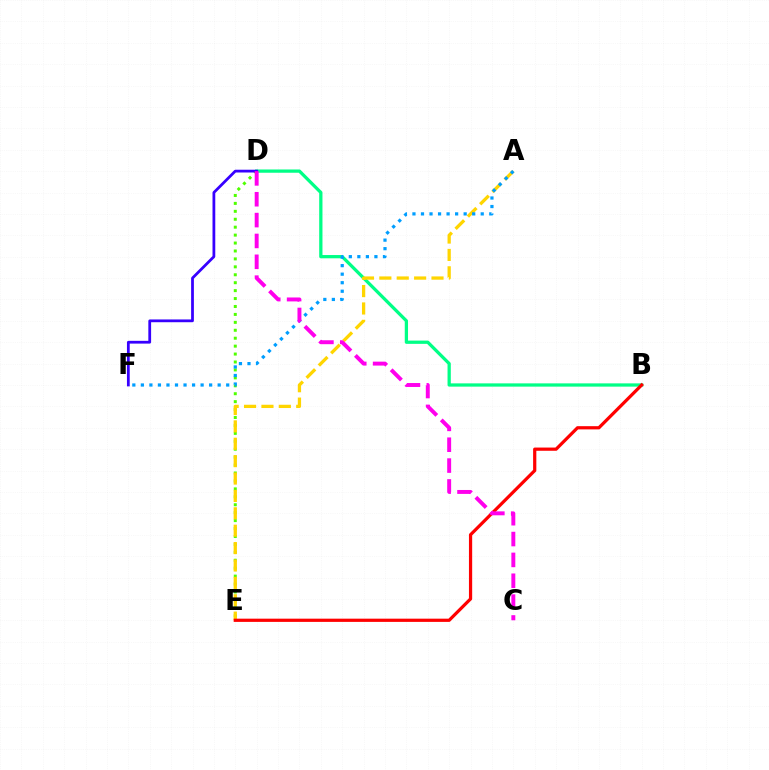{('D', 'E'): [{'color': '#4fff00', 'line_style': 'dotted', 'thickness': 2.15}], ('B', 'D'): [{'color': '#00ff86', 'line_style': 'solid', 'thickness': 2.35}], ('A', 'E'): [{'color': '#ffd500', 'line_style': 'dashed', 'thickness': 2.36}], ('A', 'F'): [{'color': '#009eff', 'line_style': 'dotted', 'thickness': 2.32}], ('D', 'F'): [{'color': '#3700ff', 'line_style': 'solid', 'thickness': 1.99}], ('B', 'E'): [{'color': '#ff0000', 'line_style': 'solid', 'thickness': 2.32}], ('C', 'D'): [{'color': '#ff00ed', 'line_style': 'dashed', 'thickness': 2.83}]}